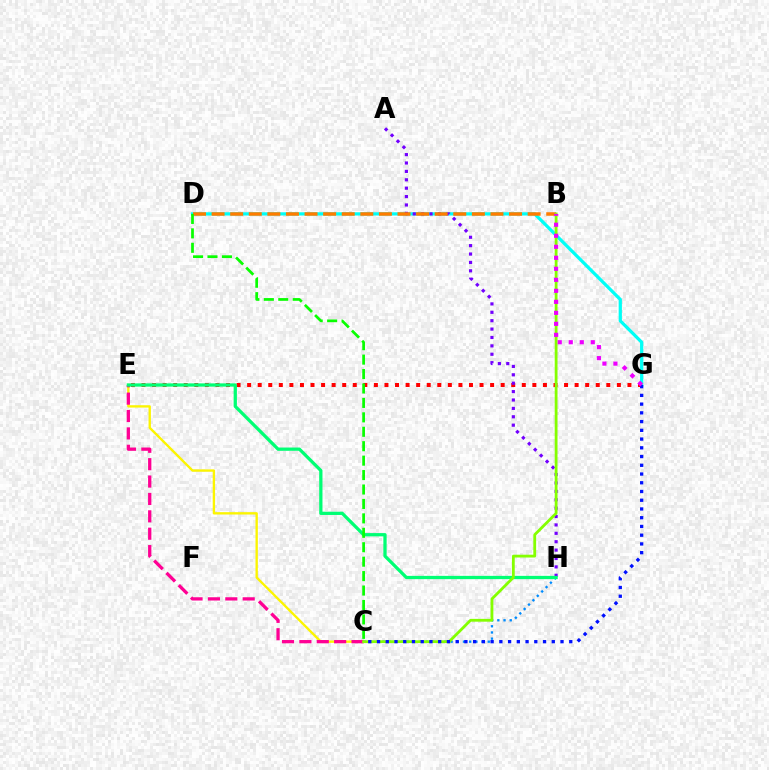{('C', 'E'): [{'color': '#fcf500', 'line_style': 'solid', 'thickness': 1.69}, {'color': '#ff0094', 'line_style': 'dashed', 'thickness': 2.36}], ('D', 'G'): [{'color': '#00fff6', 'line_style': 'solid', 'thickness': 2.33}], ('E', 'G'): [{'color': '#ff0000', 'line_style': 'dotted', 'thickness': 2.87}], ('C', 'H'): [{'color': '#008cff', 'line_style': 'dotted', 'thickness': 1.68}], ('A', 'H'): [{'color': '#7200ff', 'line_style': 'dotted', 'thickness': 2.28}], ('E', 'H'): [{'color': '#00ff74', 'line_style': 'solid', 'thickness': 2.35}], ('B', 'D'): [{'color': '#ff7c00', 'line_style': 'dashed', 'thickness': 2.53}], ('B', 'C'): [{'color': '#84ff00', 'line_style': 'solid', 'thickness': 2.02}], ('C', 'G'): [{'color': '#0010ff', 'line_style': 'dotted', 'thickness': 2.37}], ('B', 'G'): [{'color': '#ee00ff', 'line_style': 'dotted', 'thickness': 2.99}], ('C', 'D'): [{'color': '#08ff00', 'line_style': 'dashed', 'thickness': 1.96}]}